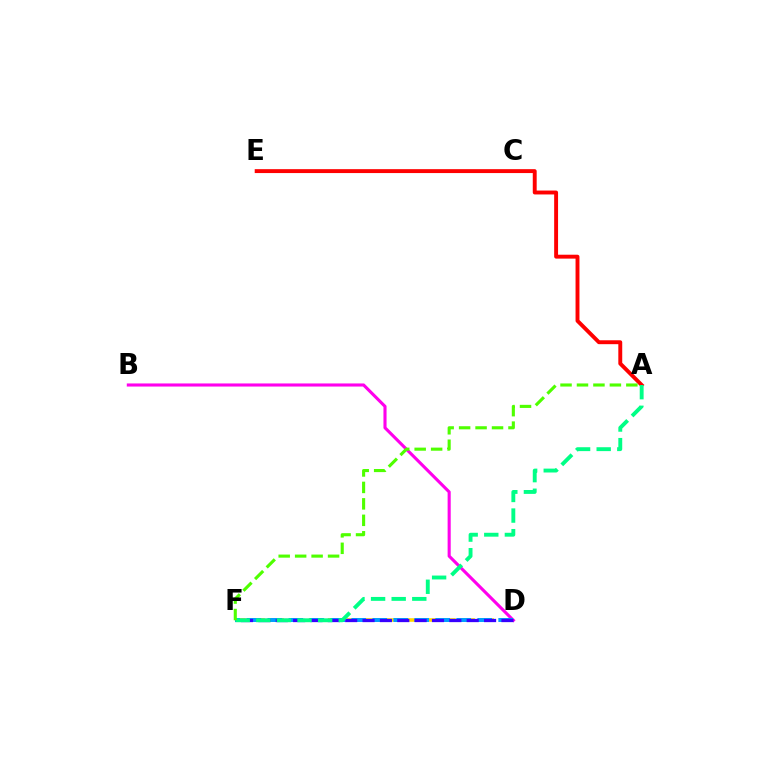{('A', 'E'): [{'color': '#ff0000', 'line_style': 'solid', 'thickness': 2.81}], ('D', 'F'): [{'color': '#ffd500', 'line_style': 'dashed', 'thickness': 2.59}, {'color': '#009eff', 'line_style': 'dashed', 'thickness': 2.85}, {'color': '#3700ff', 'line_style': 'dashed', 'thickness': 2.36}], ('B', 'D'): [{'color': '#ff00ed', 'line_style': 'solid', 'thickness': 2.23}], ('A', 'F'): [{'color': '#00ff86', 'line_style': 'dashed', 'thickness': 2.8}, {'color': '#4fff00', 'line_style': 'dashed', 'thickness': 2.24}]}